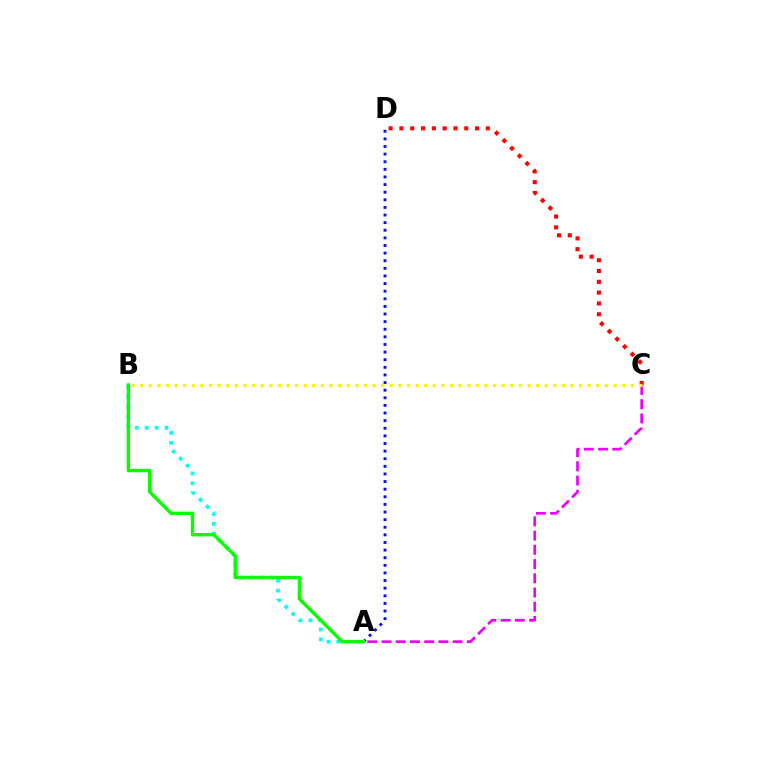{('A', 'B'): [{'color': '#00fff6', 'line_style': 'dotted', 'thickness': 2.68}, {'color': '#08ff00', 'line_style': 'solid', 'thickness': 2.45}], ('C', 'D'): [{'color': '#ff0000', 'line_style': 'dotted', 'thickness': 2.94}], ('A', 'D'): [{'color': '#0010ff', 'line_style': 'dotted', 'thickness': 2.07}], ('A', 'C'): [{'color': '#ee00ff', 'line_style': 'dashed', 'thickness': 1.93}], ('B', 'C'): [{'color': '#fcf500', 'line_style': 'dotted', 'thickness': 2.34}]}